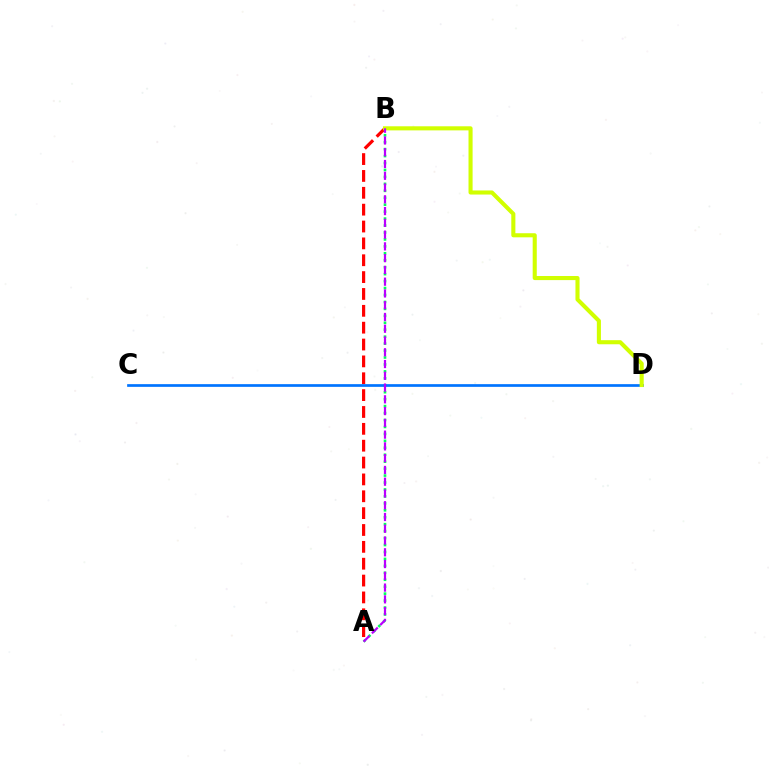{('A', 'B'): [{'color': '#00ff5c', 'line_style': 'dotted', 'thickness': 1.89}, {'color': '#ff0000', 'line_style': 'dashed', 'thickness': 2.29}, {'color': '#b900ff', 'line_style': 'dashed', 'thickness': 1.6}], ('C', 'D'): [{'color': '#0074ff', 'line_style': 'solid', 'thickness': 1.94}], ('B', 'D'): [{'color': '#d1ff00', 'line_style': 'solid', 'thickness': 2.94}]}